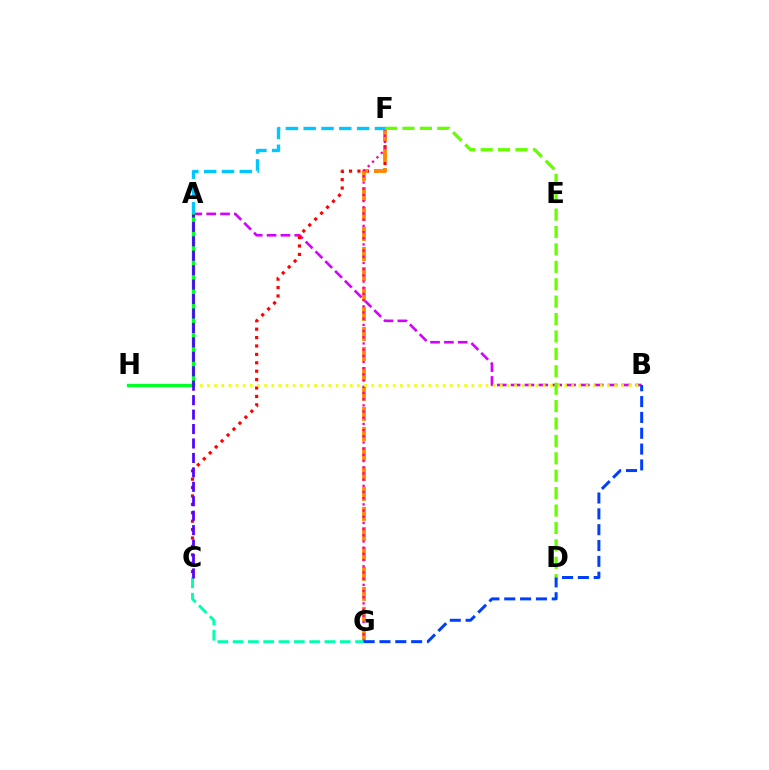{('A', 'B'): [{'color': '#d600ff', 'line_style': 'dashed', 'thickness': 1.88}], ('C', 'F'): [{'color': '#ff0000', 'line_style': 'dotted', 'thickness': 2.28}], ('F', 'G'): [{'color': '#ff8800', 'line_style': 'dashed', 'thickness': 2.72}, {'color': '#ff00a0', 'line_style': 'dotted', 'thickness': 1.68}], ('C', 'G'): [{'color': '#00ffaf', 'line_style': 'dashed', 'thickness': 2.08}], ('B', 'G'): [{'color': '#003fff', 'line_style': 'dashed', 'thickness': 2.15}], ('B', 'H'): [{'color': '#eeff00', 'line_style': 'dotted', 'thickness': 1.94}], ('D', 'F'): [{'color': '#66ff00', 'line_style': 'dashed', 'thickness': 2.36}], ('A', 'F'): [{'color': '#00c7ff', 'line_style': 'dashed', 'thickness': 2.42}], ('A', 'H'): [{'color': '#00ff27', 'line_style': 'solid', 'thickness': 2.41}], ('A', 'C'): [{'color': '#4f00ff', 'line_style': 'dashed', 'thickness': 1.96}]}